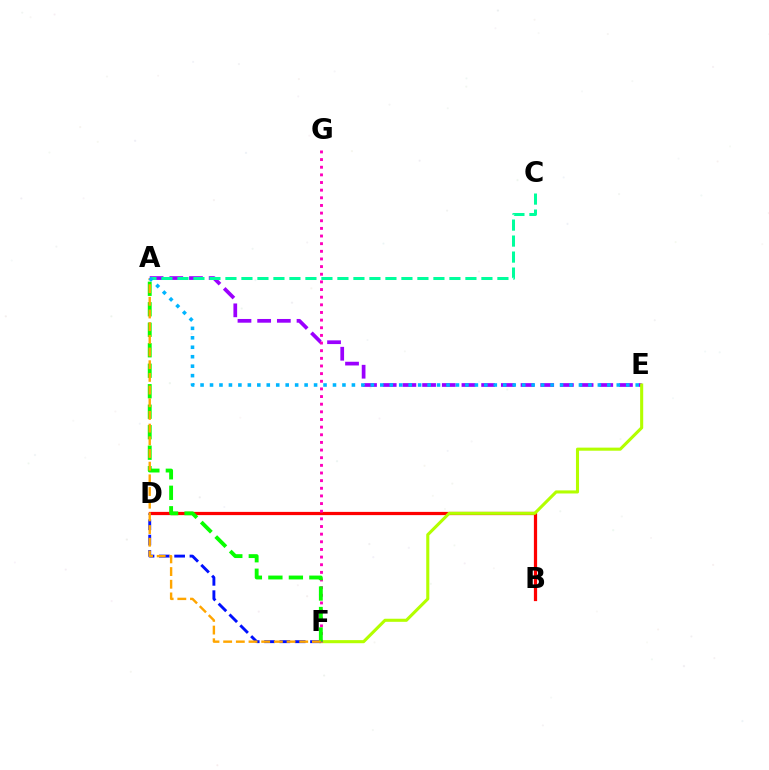{('A', 'E'): [{'color': '#9b00ff', 'line_style': 'dashed', 'thickness': 2.67}, {'color': '#00b5ff', 'line_style': 'dotted', 'thickness': 2.57}], ('B', 'D'): [{'color': '#ff0000', 'line_style': 'solid', 'thickness': 2.32}], ('E', 'F'): [{'color': '#b3ff00', 'line_style': 'solid', 'thickness': 2.22}], ('F', 'G'): [{'color': '#ff00bd', 'line_style': 'dotted', 'thickness': 2.08}], ('A', 'C'): [{'color': '#00ff9d', 'line_style': 'dashed', 'thickness': 2.17}], ('D', 'F'): [{'color': '#0010ff', 'line_style': 'dashed', 'thickness': 2.08}], ('A', 'F'): [{'color': '#08ff00', 'line_style': 'dashed', 'thickness': 2.78}, {'color': '#ffa500', 'line_style': 'dashed', 'thickness': 1.72}]}